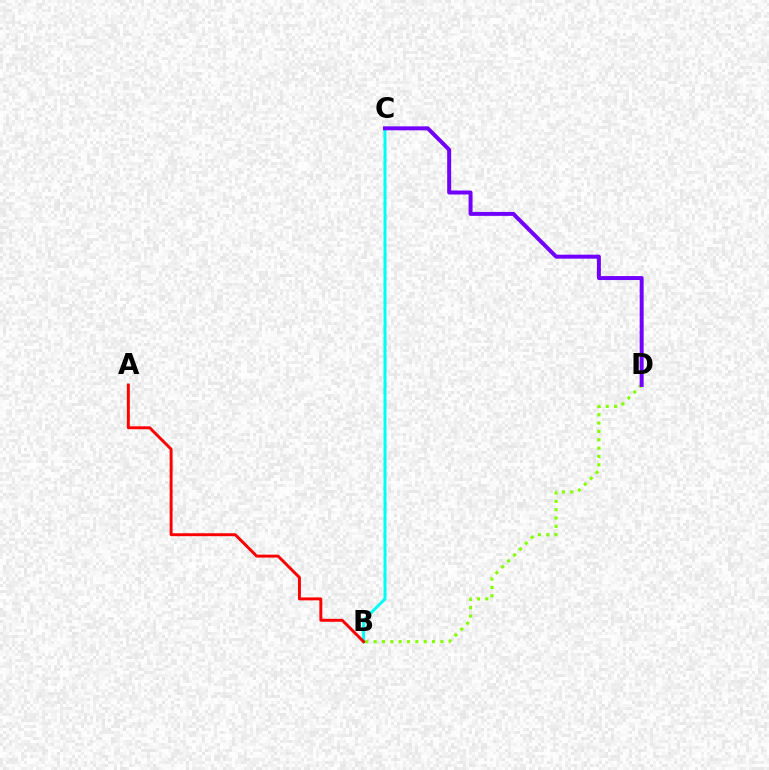{('B', 'C'): [{'color': '#00fff6', 'line_style': 'solid', 'thickness': 2.17}], ('B', 'D'): [{'color': '#84ff00', 'line_style': 'dotted', 'thickness': 2.27}], ('C', 'D'): [{'color': '#7200ff', 'line_style': 'solid', 'thickness': 2.85}], ('A', 'B'): [{'color': '#ff0000', 'line_style': 'solid', 'thickness': 2.12}]}